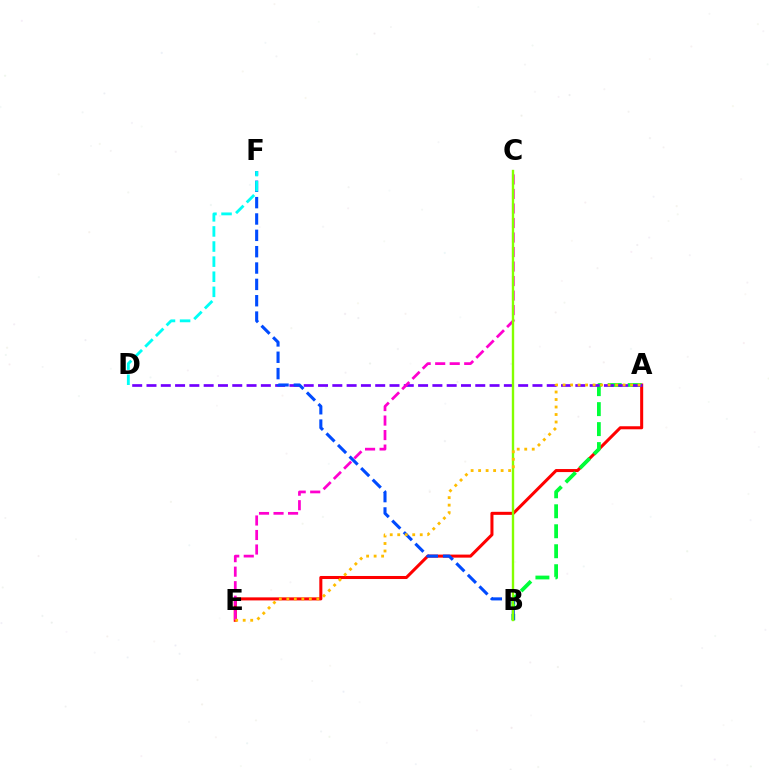{('A', 'E'): [{'color': '#ff0000', 'line_style': 'solid', 'thickness': 2.19}, {'color': '#ffbd00', 'line_style': 'dotted', 'thickness': 2.04}], ('A', 'B'): [{'color': '#00ff39', 'line_style': 'dashed', 'thickness': 2.71}], ('A', 'D'): [{'color': '#7200ff', 'line_style': 'dashed', 'thickness': 1.94}], ('B', 'F'): [{'color': '#004bff', 'line_style': 'dashed', 'thickness': 2.22}], ('C', 'E'): [{'color': '#ff00cf', 'line_style': 'dashed', 'thickness': 1.97}], ('D', 'F'): [{'color': '#00fff6', 'line_style': 'dashed', 'thickness': 2.05}], ('B', 'C'): [{'color': '#84ff00', 'line_style': 'solid', 'thickness': 1.71}]}